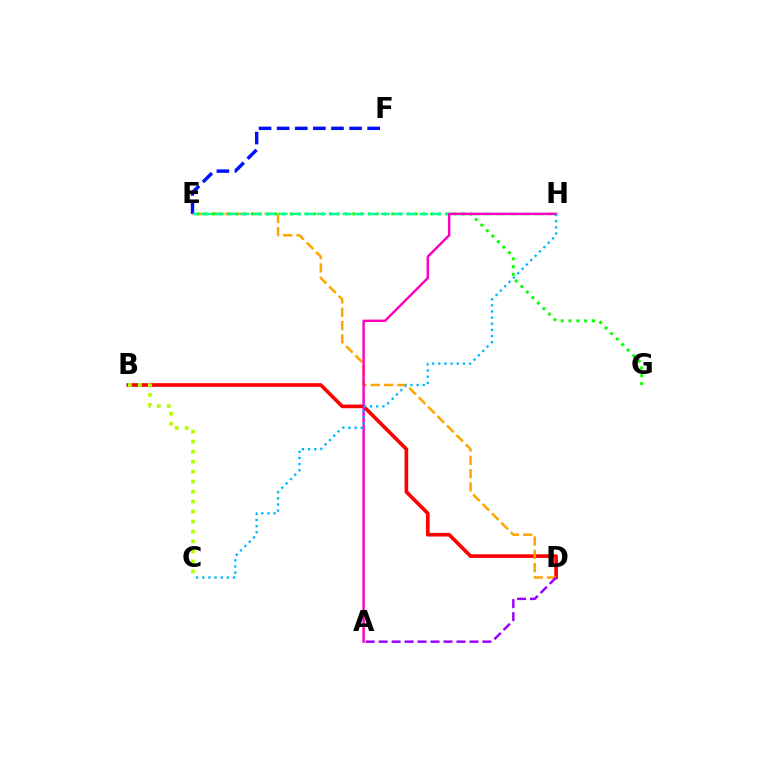{('B', 'D'): [{'color': '#ff0000', 'line_style': 'solid', 'thickness': 2.62}], ('D', 'E'): [{'color': '#ffa500', 'line_style': 'dashed', 'thickness': 1.81}], ('E', 'F'): [{'color': '#0010ff', 'line_style': 'dashed', 'thickness': 2.46}], ('A', 'D'): [{'color': '#9b00ff', 'line_style': 'dashed', 'thickness': 1.76}], ('E', 'G'): [{'color': '#08ff00', 'line_style': 'dotted', 'thickness': 2.12}], ('E', 'H'): [{'color': '#00ff9d', 'line_style': 'dashed', 'thickness': 1.74}], ('B', 'C'): [{'color': '#b3ff00', 'line_style': 'dotted', 'thickness': 2.71}], ('A', 'H'): [{'color': '#ff00bd', 'line_style': 'solid', 'thickness': 1.75}], ('C', 'H'): [{'color': '#00b5ff', 'line_style': 'dotted', 'thickness': 1.67}]}